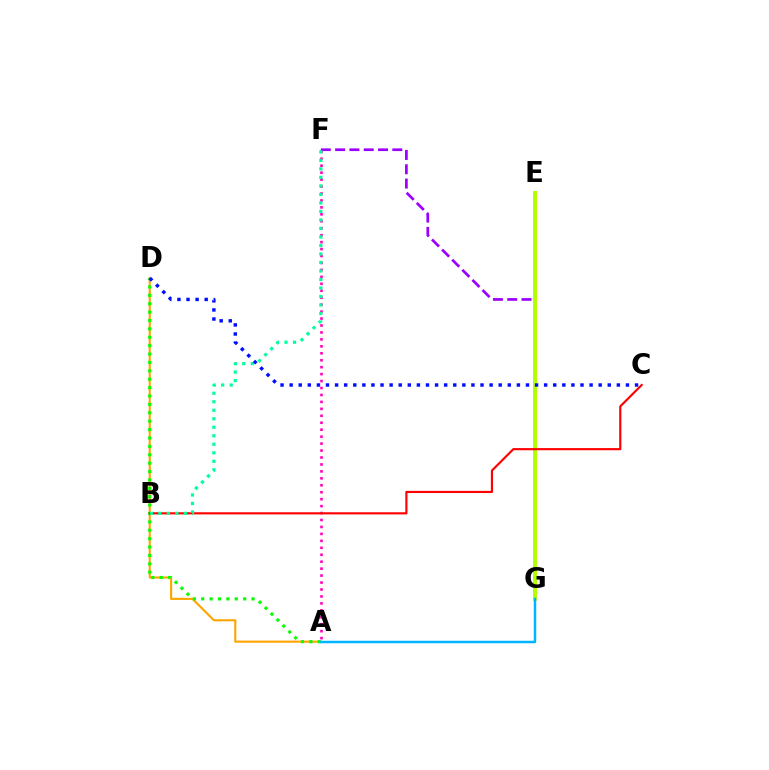{('A', 'F'): [{'color': '#ff00bd', 'line_style': 'dotted', 'thickness': 1.89}], ('F', 'G'): [{'color': '#9b00ff', 'line_style': 'dashed', 'thickness': 1.94}], ('A', 'D'): [{'color': '#ffa500', 'line_style': 'solid', 'thickness': 1.52}, {'color': '#08ff00', 'line_style': 'dotted', 'thickness': 2.28}], ('E', 'G'): [{'color': '#b3ff00', 'line_style': 'solid', 'thickness': 2.87}], ('B', 'C'): [{'color': '#ff0000', 'line_style': 'solid', 'thickness': 1.55}], ('A', 'G'): [{'color': '#00b5ff', 'line_style': 'solid', 'thickness': 1.77}], ('B', 'F'): [{'color': '#00ff9d', 'line_style': 'dotted', 'thickness': 2.31}], ('C', 'D'): [{'color': '#0010ff', 'line_style': 'dotted', 'thickness': 2.47}]}